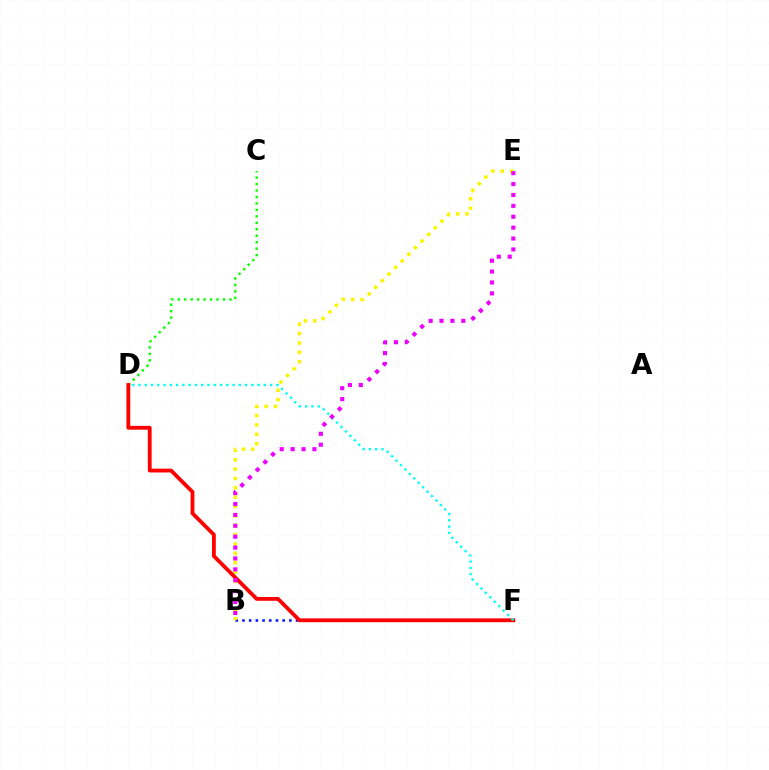{('C', 'D'): [{'color': '#08ff00', 'line_style': 'dotted', 'thickness': 1.75}], ('B', 'F'): [{'color': '#0010ff', 'line_style': 'dotted', 'thickness': 1.82}], ('B', 'E'): [{'color': '#fcf500', 'line_style': 'dotted', 'thickness': 2.54}, {'color': '#ee00ff', 'line_style': 'dotted', 'thickness': 2.96}], ('D', 'F'): [{'color': '#ff0000', 'line_style': 'solid', 'thickness': 2.74}, {'color': '#00fff6', 'line_style': 'dotted', 'thickness': 1.7}]}